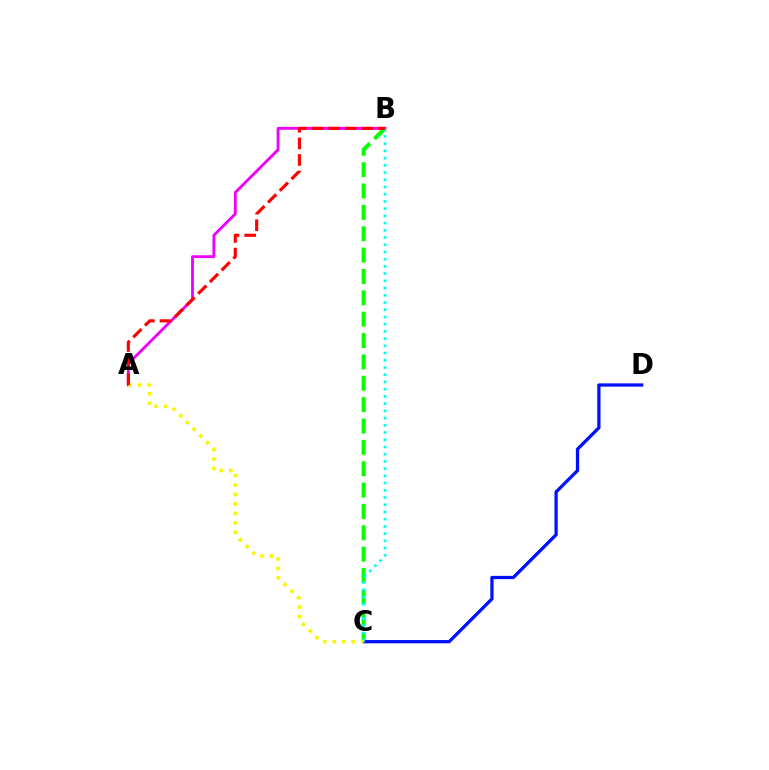{('B', 'C'): [{'color': '#08ff00', 'line_style': 'dashed', 'thickness': 2.9}, {'color': '#00fff6', 'line_style': 'dotted', 'thickness': 1.96}], ('C', 'D'): [{'color': '#0010ff', 'line_style': 'solid', 'thickness': 2.35}], ('A', 'B'): [{'color': '#ee00ff', 'line_style': 'solid', 'thickness': 2.05}, {'color': '#ff0000', 'line_style': 'dashed', 'thickness': 2.25}], ('A', 'C'): [{'color': '#fcf500', 'line_style': 'dotted', 'thickness': 2.58}]}